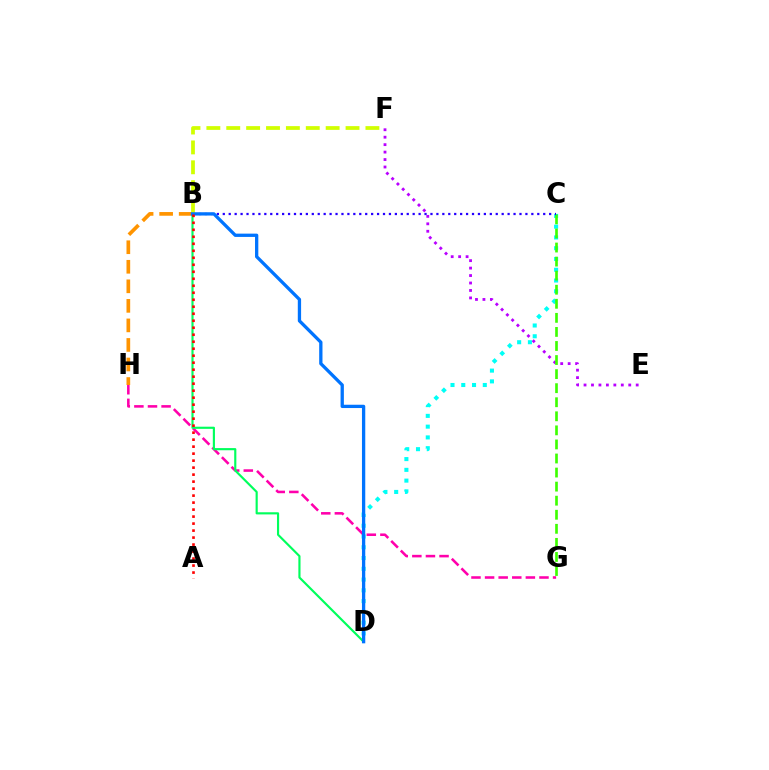{('C', 'D'): [{'color': '#00fff6', 'line_style': 'dotted', 'thickness': 2.93}], ('E', 'F'): [{'color': '#b900ff', 'line_style': 'dotted', 'thickness': 2.03}], ('G', 'H'): [{'color': '#ff00ac', 'line_style': 'dashed', 'thickness': 1.85}], ('C', 'G'): [{'color': '#3dff00', 'line_style': 'dashed', 'thickness': 1.91}], ('B', 'H'): [{'color': '#ff9400', 'line_style': 'dashed', 'thickness': 2.65}], ('B', 'D'): [{'color': '#00ff5c', 'line_style': 'solid', 'thickness': 1.55}, {'color': '#0074ff', 'line_style': 'solid', 'thickness': 2.37}], ('B', 'C'): [{'color': '#2500ff', 'line_style': 'dotted', 'thickness': 1.61}], ('B', 'F'): [{'color': '#d1ff00', 'line_style': 'dashed', 'thickness': 2.7}], ('A', 'B'): [{'color': '#ff0000', 'line_style': 'dotted', 'thickness': 1.9}]}